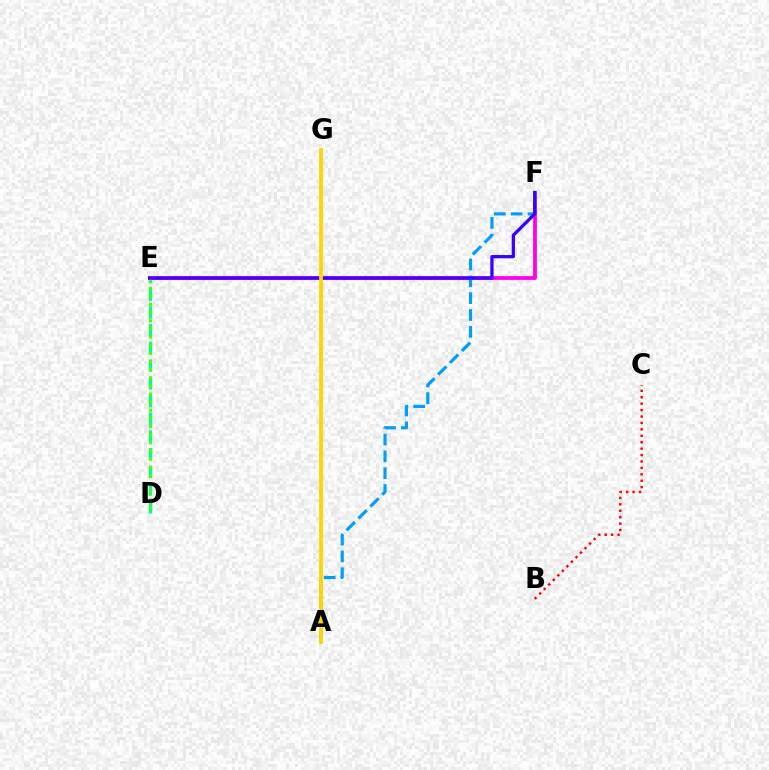{('D', 'E'): [{'color': '#00ff86', 'line_style': 'dashed', 'thickness': 2.41}, {'color': '#4fff00', 'line_style': 'dotted', 'thickness': 2.21}], ('E', 'F'): [{'color': '#ff00ed', 'line_style': 'solid', 'thickness': 2.72}, {'color': '#3700ff', 'line_style': 'solid', 'thickness': 2.35}], ('B', 'C'): [{'color': '#ff0000', 'line_style': 'dotted', 'thickness': 1.75}], ('A', 'F'): [{'color': '#009eff', 'line_style': 'dashed', 'thickness': 2.29}], ('A', 'G'): [{'color': '#ffd500', 'line_style': 'solid', 'thickness': 2.72}]}